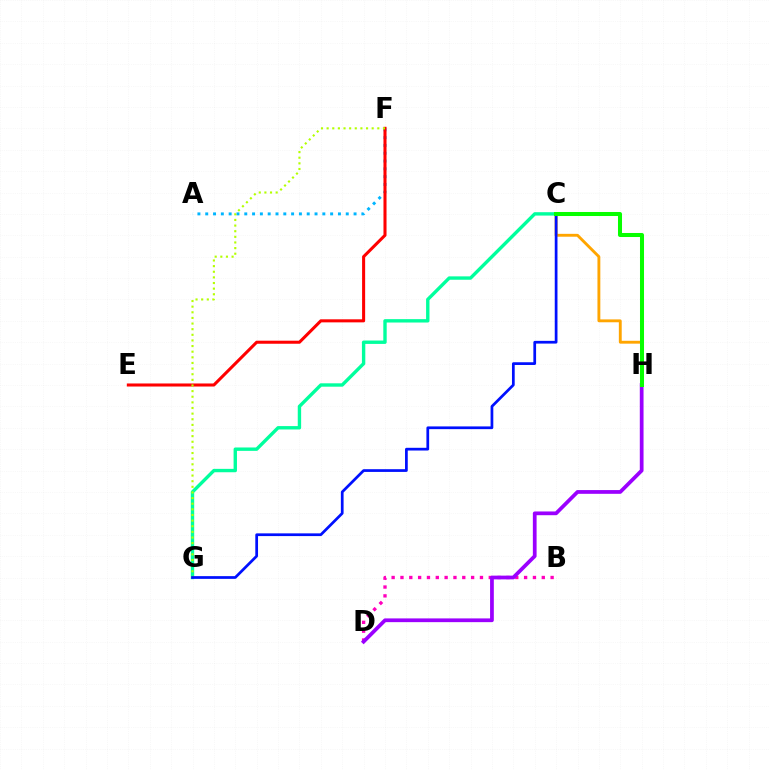{('C', 'G'): [{'color': '#00ff9d', 'line_style': 'solid', 'thickness': 2.44}, {'color': '#0010ff', 'line_style': 'solid', 'thickness': 1.96}], ('C', 'H'): [{'color': '#ffa500', 'line_style': 'solid', 'thickness': 2.07}, {'color': '#08ff00', 'line_style': 'solid', 'thickness': 2.9}], ('A', 'F'): [{'color': '#00b5ff', 'line_style': 'dotted', 'thickness': 2.12}], ('E', 'F'): [{'color': '#ff0000', 'line_style': 'solid', 'thickness': 2.2}], ('F', 'G'): [{'color': '#b3ff00', 'line_style': 'dotted', 'thickness': 1.53}], ('B', 'D'): [{'color': '#ff00bd', 'line_style': 'dotted', 'thickness': 2.4}], ('D', 'H'): [{'color': '#9b00ff', 'line_style': 'solid', 'thickness': 2.69}]}